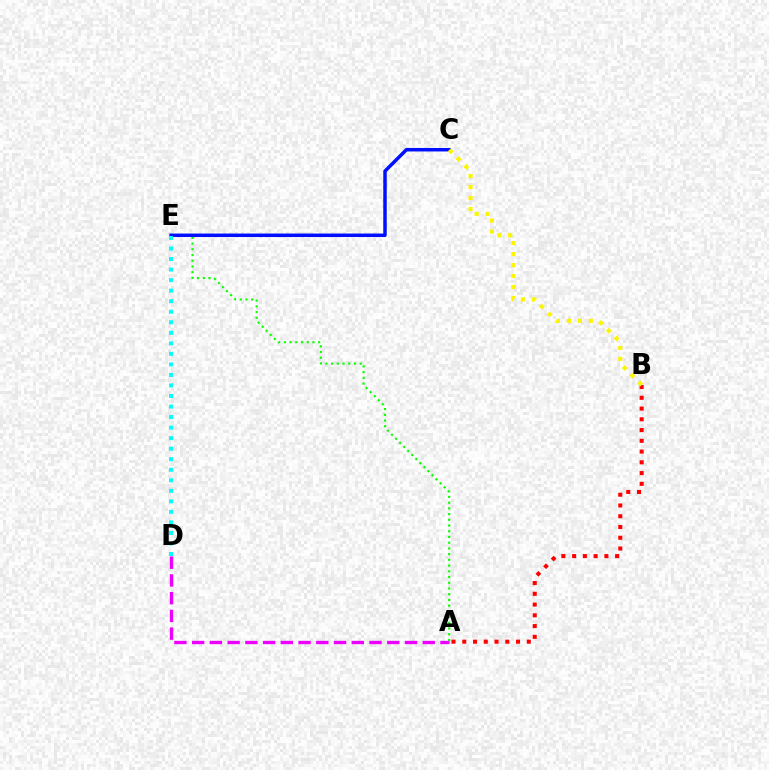{('A', 'E'): [{'color': '#08ff00', 'line_style': 'dotted', 'thickness': 1.55}], ('A', 'B'): [{'color': '#ff0000', 'line_style': 'dotted', 'thickness': 2.92}], ('C', 'E'): [{'color': '#0010ff', 'line_style': 'solid', 'thickness': 2.51}], ('D', 'E'): [{'color': '#00fff6', 'line_style': 'dotted', 'thickness': 2.86}], ('B', 'C'): [{'color': '#fcf500', 'line_style': 'dotted', 'thickness': 2.98}], ('A', 'D'): [{'color': '#ee00ff', 'line_style': 'dashed', 'thickness': 2.41}]}